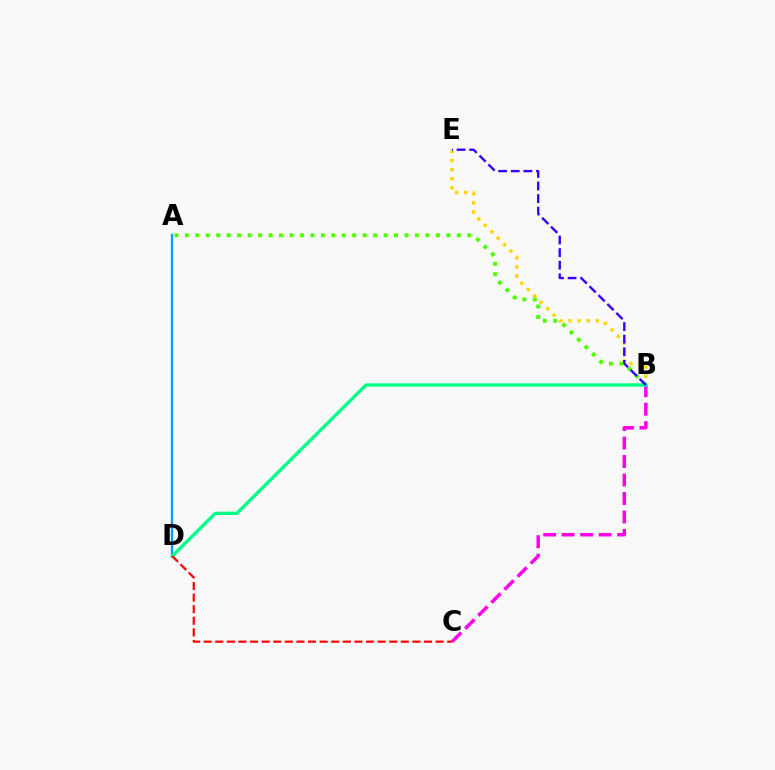{('A', 'B'): [{'color': '#4fff00', 'line_style': 'dotted', 'thickness': 2.84}], ('B', 'E'): [{'color': '#ffd500', 'line_style': 'dotted', 'thickness': 2.48}, {'color': '#3700ff', 'line_style': 'dashed', 'thickness': 1.71}], ('A', 'D'): [{'color': '#009eff', 'line_style': 'solid', 'thickness': 1.67}], ('B', 'C'): [{'color': '#ff00ed', 'line_style': 'dashed', 'thickness': 2.51}], ('B', 'D'): [{'color': '#00ff86', 'line_style': 'solid', 'thickness': 2.4}], ('C', 'D'): [{'color': '#ff0000', 'line_style': 'dashed', 'thickness': 1.58}]}